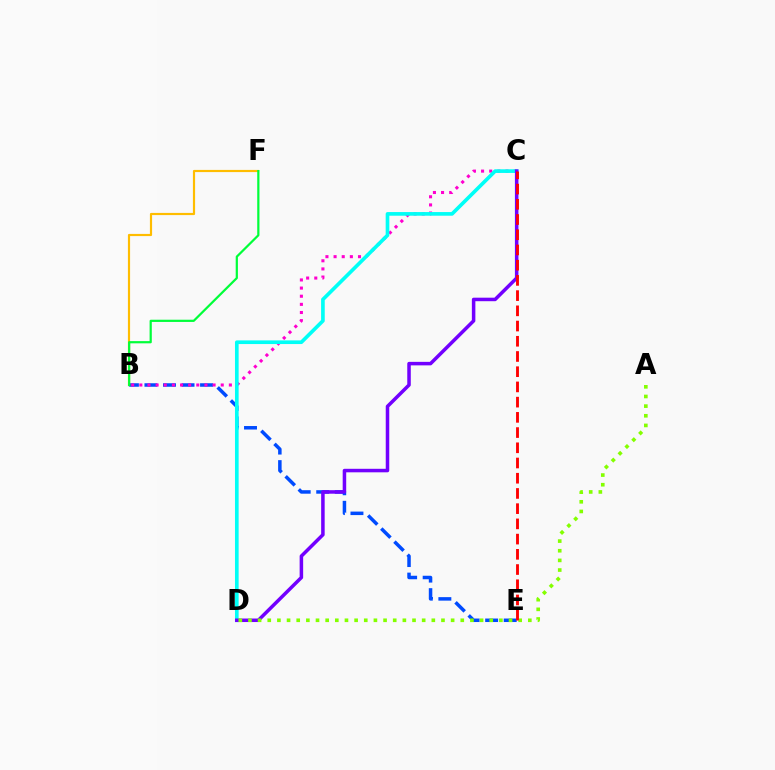{('B', 'E'): [{'color': '#004bff', 'line_style': 'dashed', 'thickness': 2.52}], ('B', 'C'): [{'color': '#ff00cf', 'line_style': 'dotted', 'thickness': 2.21}], ('C', 'D'): [{'color': '#00fff6', 'line_style': 'solid', 'thickness': 2.63}, {'color': '#7200ff', 'line_style': 'solid', 'thickness': 2.53}], ('B', 'F'): [{'color': '#ffbd00', 'line_style': 'solid', 'thickness': 1.57}, {'color': '#00ff39', 'line_style': 'solid', 'thickness': 1.6}], ('A', 'D'): [{'color': '#84ff00', 'line_style': 'dotted', 'thickness': 2.62}], ('C', 'E'): [{'color': '#ff0000', 'line_style': 'dashed', 'thickness': 2.07}]}